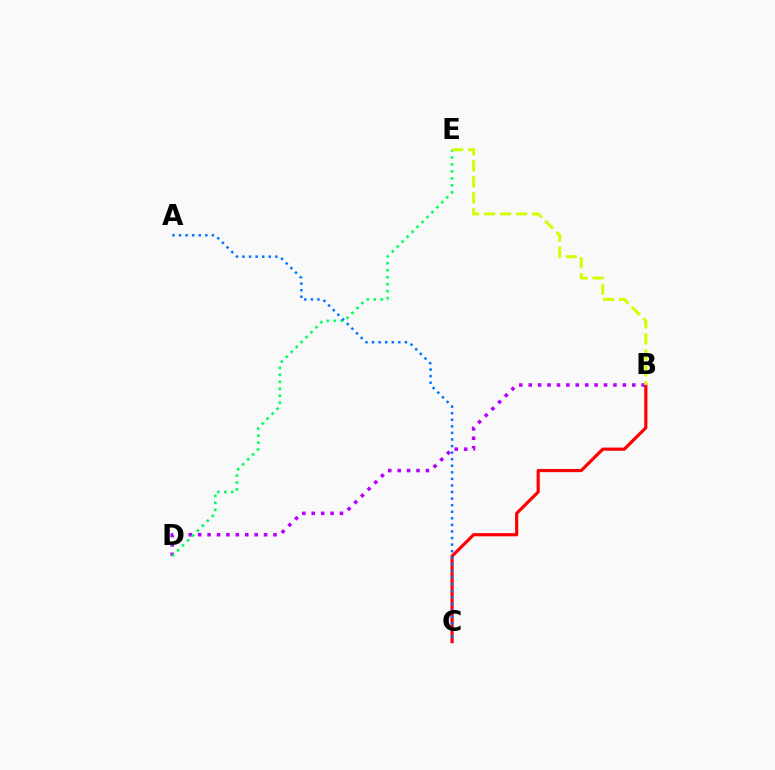{('B', 'C'): [{'color': '#ff0000', 'line_style': 'solid', 'thickness': 2.28}], ('B', 'D'): [{'color': '#b900ff', 'line_style': 'dotted', 'thickness': 2.56}], ('D', 'E'): [{'color': '#00ff5c', 'line_style': 'dotted', 'thickness': 1.9}], ('B', 'E'): [{'color': '#d1ff00', 'line_style': 'dashed', 'thickness': 2.17}], ('A', 'C'): [{'color': '#0074ff', 'line_style': 'dotted', 'thickness': 1.79}]}